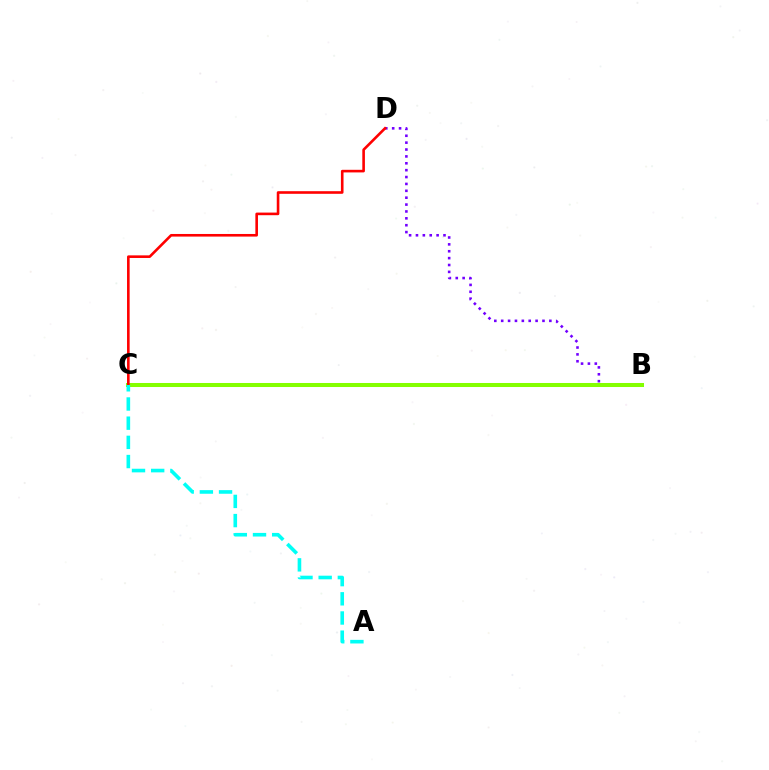{('B', 'D'): [{'color': '#7200ff', 'line_style': 'dotted', 'thickness': 1.87}], ('B', 'C'): [{'color': '#84ff00', 'line_style': 'solid', 'thickness': 2.9}], ('C', 'D'): [{'color': '#ff0000', 'line_style': 'solid', 'thickness': 1.88}], ('A', 'C'): [{'color': '#00fff6', 'line_style': 'dashed', 'thickness': 2.61}]}